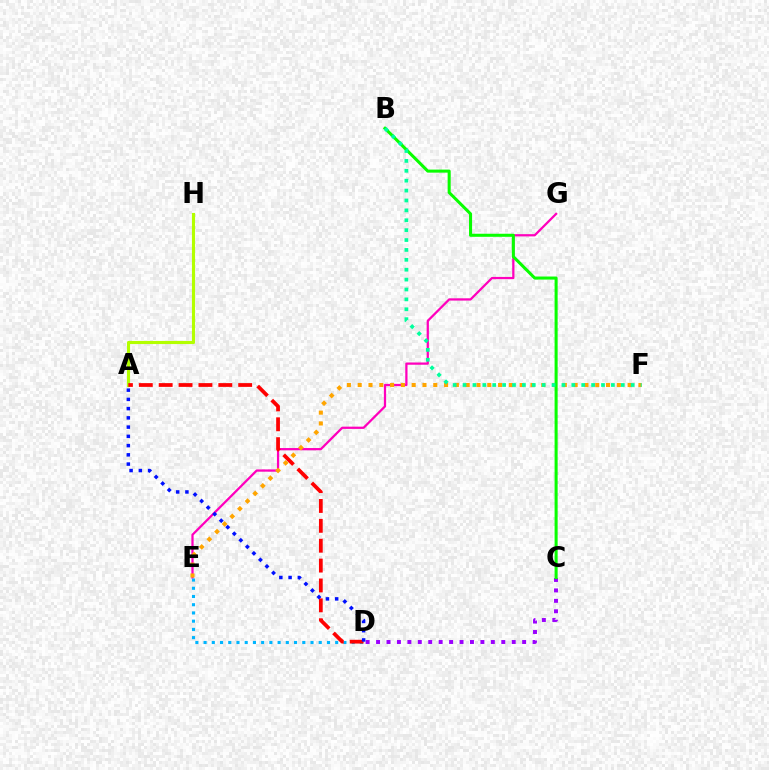{('C', 'D'): [{'color': '#9b00ff', 'line_style': 'dotted', 'thickness': 2.83}], ('E', 'G'): [{'color': '#ff00bd', 'line_style': 'solid', 'thickness': 1.62}], ('E', 'F'): [{'color': '#ffa500', 'line_style': 'dotted', 'thickness': 2.93}], ('B', 'C'): [{'color': '#08ff00', 'line_style': 'solid', 'thickness': 2.2}], ('D', 'E'): [{'color': '#00b5ff', 'line_style': 'dotted', 'thickness': 2.23}], ('A', 'H'): [{'color': '#b3ff00', 'line_style': 'solid', 'thickness': 2.24}], ('A', 'D'): [{'color': '#ff0000', 'line_style': 'dashed', 'thickness': 2.7}, {'color': '#0010ff', 'line_style': 'dotted', 'thickness': 2.51}], ('B', 'F'): [{'color': '#00ff9d', 'line_style': 'dotted', 'thickness': 2.69}]}